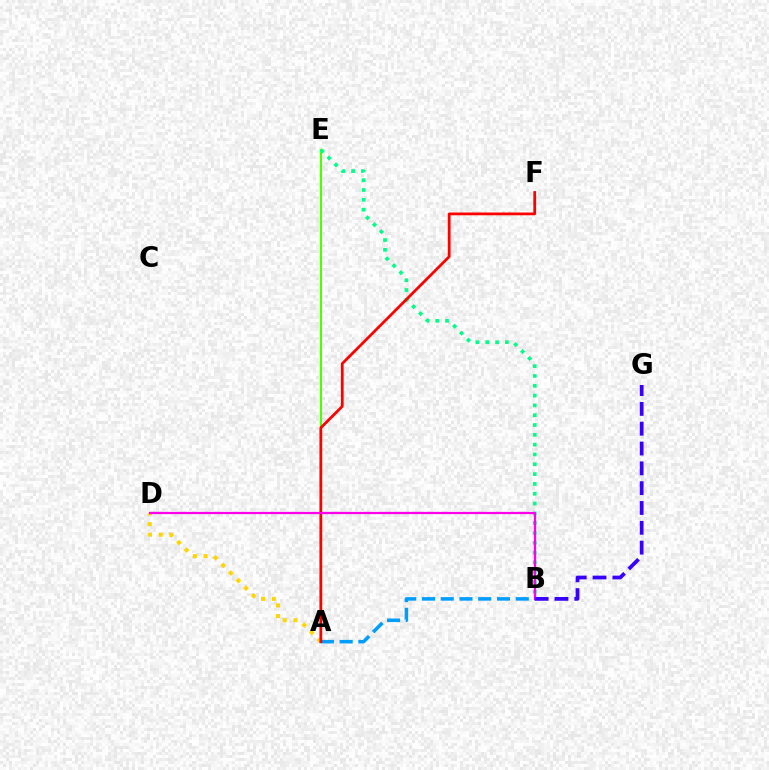{('A', 'D'): [{'color': '#ffd500', 'line_style': 'dotted', 'thickness': 2.92}], ('A', 'E'): [{'color': '#4fff00', 'line_style': 'solid', 'thickness': 1.53}], ('A', 'B'): [{'color': '#009eff', 'line_style': 'dashed', 'thickness': 2.55}], ('B', 'E'): [{'color': '#00ff86', 'line_style': 'dotted', 'thickness': 2.67}], ('A', 'F'): [{'color': '#ff0000', 'line_style': 'solid', 'thickness': 1.99}], ('B', 'D'): [{'color': '#ff00ed', 'line_style': 'solid', 'thickness': 1.62}], ('B', 'G'): [{'color': '#3700ff', 'line_style': 'dashed', 'thickness': 2.69}]}